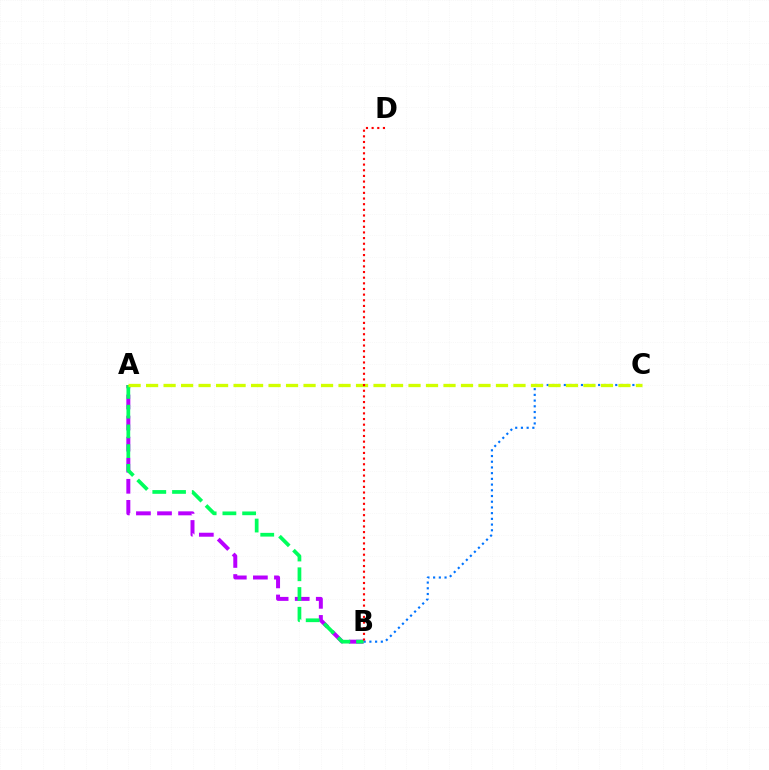{('A', 'B'): [{'color': '#b900ff', 'line_style': 'dashed', 'thickness': 2.86}, {'color': '#00ff5c', 'line_style': 'dashed', 'thickness': 2.68}], ('B', 'C'): [{'color': '#0074ff', 'line_style': 'dotted', 'thickness': 1.55}], ('A', 'C'): [{'color': '#d1ff00', 'line_style': 'dashed', 'thickness': 2.38}], ('B', 'D'): [{'color': '#ff0000', 'line_style': 'dotted', 'thickness': 1.54}]}